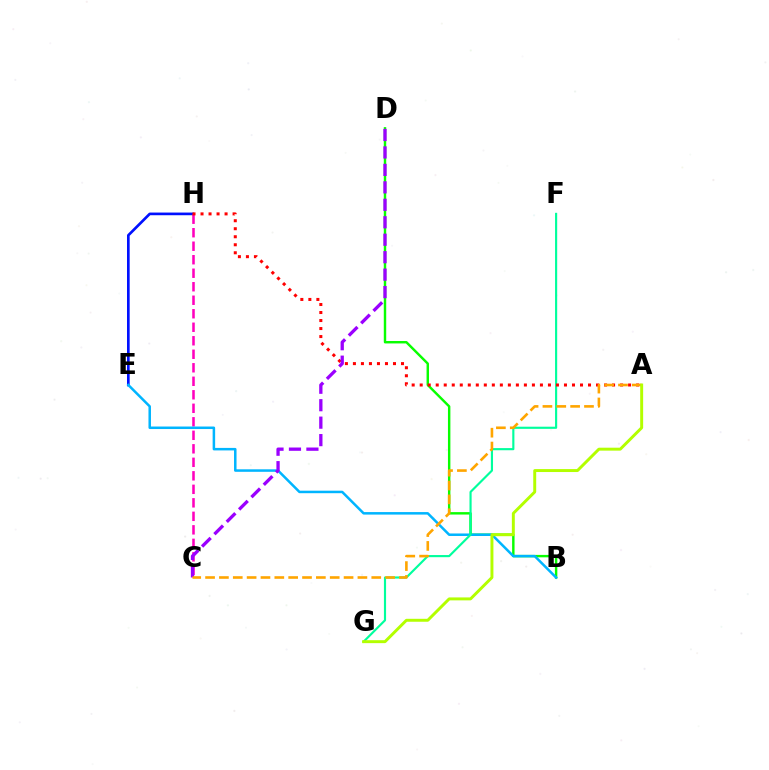{('E', 'H'): [{'color': '#0010ff', 'line_style': 'solid', 'thickness': 1.92}], ('C', 'H'): [{'color': '#ff00bd', 'line_style': 'dashed', 'thickness': 1.83}], ('B', 'D'): [{'color': '#08ff00', 'line_style': 'solid', 'thickness': 1.75}], ('B', 'E'): [{'color': '#00b5ff', 'line_style': 'solid', 'thickness': 1.81}], ('F', 'G'): [{'color': '#00ff9d', 'line_style': 'solid', 'thickness': 1.55}], ('A', 'H'): [{'color': '#ff0000', 'line_style': 'dotted', 'thickness': 2.18}], ('C', 'D'): [{'color': '#9b00ff', 'line_style': 'dashed', 'thickness': 2.37}], ('A', 'C'): [{'color': '#ffa500', 'line_style': 'dashed', 'thickness': 1.88}], ('A', 'G'): [{'color': '#b3ff00', 'line_style': 'solid', 'thickness': 2.12}]}